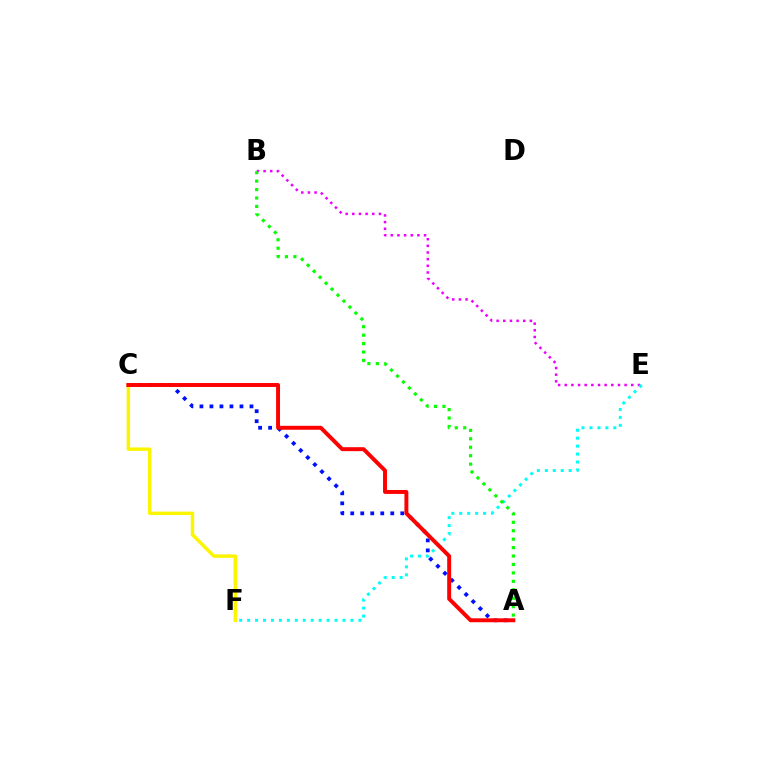{('B', 'E'): [{'color': '#ee00ff', 'line_style': 'dotted', 'thickness': 1.81}], ('A', 'C'): [{'color': '#0010ff', 'line_style': 'dotted', 'thickness': 2.72}, {'color': '#ff0000', 'line_style': 'solid', 'thickness': 2.84}], ('E', 'F'): [{'color': '#00fff6', 'line_style': 'dotted', 'thickness': 2.16}], ('C', 'F'): [{'color': '#fcf500', 'line_style': 'solid', 'thickness': 2.49}], ('A', 'B'): [{'color': '#08ff00', 'line_style': 'dotted', 'thickness': 2.29}]}